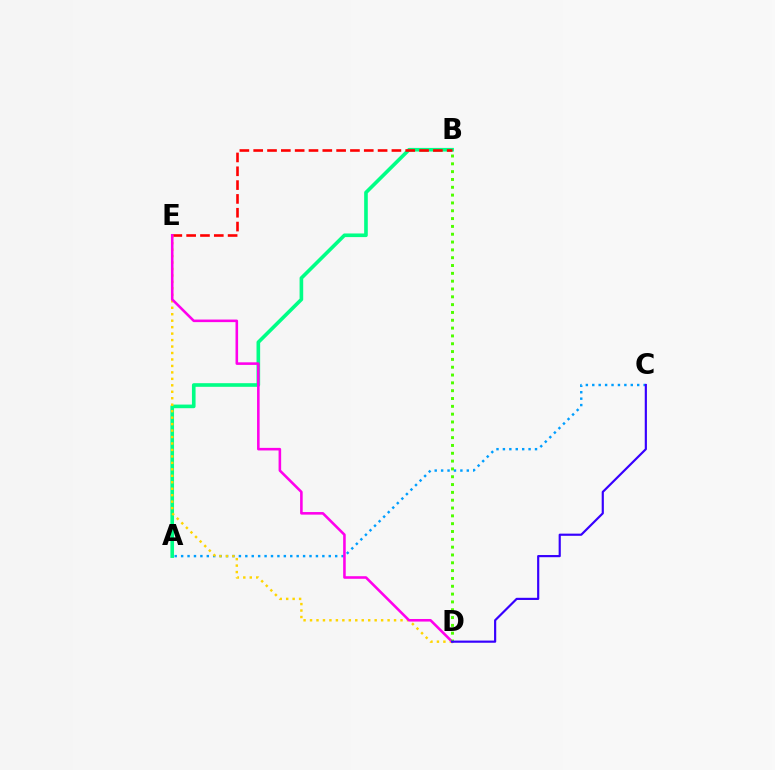{('A', 'C'): [{'color': '#009eff', 'line_style': 'dotted', 'thickness': 1.74}], ('A', 'B'): [{'color': '#00ff86', 'line_style': 'solid', 'thickness': 2.61}], ('B', 'E'): [{'color': '#ff0000', 'line_style': 'dashed', 'thickness': 1.88}], ('D', 'E'): [{'color': '#ffd500', 'line_style': 'dotted', 'thickness': 1.76}, {'color': '#ff00ed', 'line_style': 'solid', 'thickness': 1.86}], ('B', 'D'): [{'color': '#4fff00', 'line_style': 'dotted', 'thickness': 2.13}], ('C', 'D'): [{'color': '#3700ff', 'line_style': 'solid', 'thickness': 1.56}]}